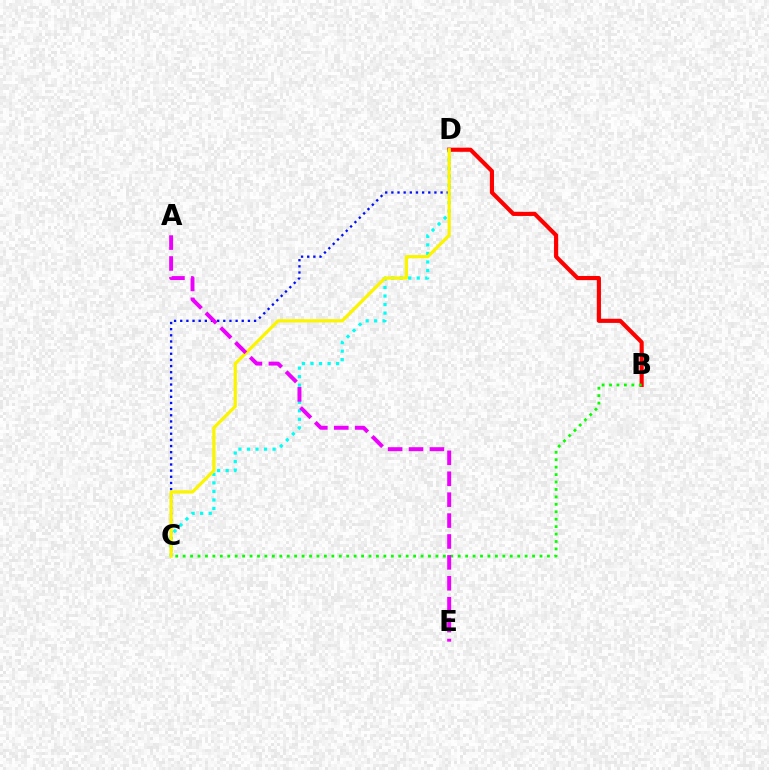{('B', 'D'): [{'color': '#ff0000', 'line_style': 'solid', 'thickness': 2.98}], ('C', 'D'): [{'color': '#00fff6', 'line_style': 'dotted', 'thickness': 2.32}, {'color': '#0010ff', 'line_style': 'dotted', 'thickness': 1.67}, {'color': '#fcf500', 'line_style': 'solid', 'thickness': 2.33}], ('B', 'C'): [{'color': '#08ff00', 'line_style': 'dotted', 'thickness': 2.02}], ('A', 'E'): [{'color': '#ee00ff', 'line_style': 'dashed', 'thickness': 2.84}]}